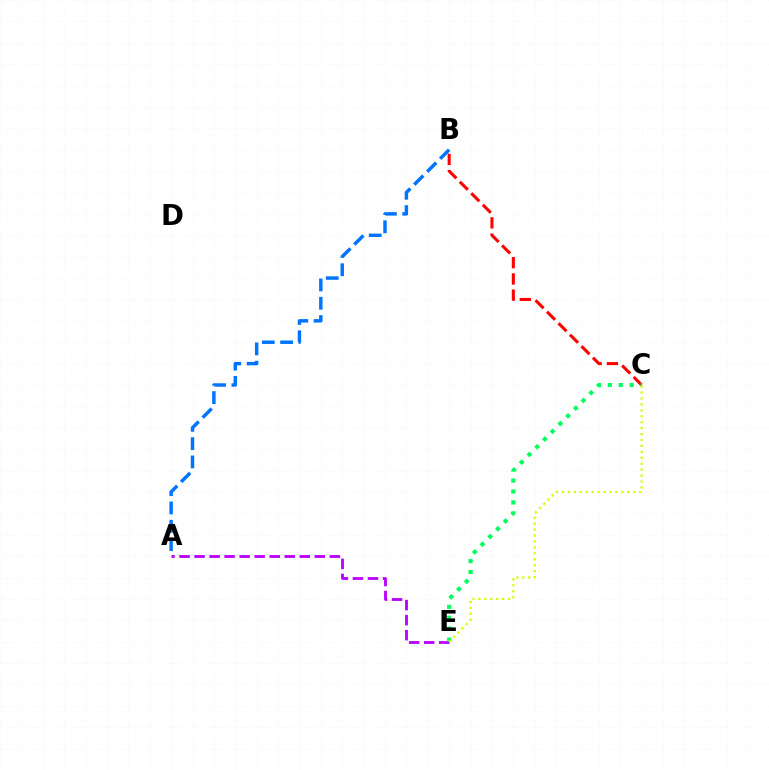{('A', 'E'): [{'color': '#b900ff', 'line_style': 'dashed', 'thickness': 2.04}], ('A', 'B'): [{'color': '#0074ff', 'line_style': 'dashed', 'thickness': 2.49}], ('B', 'C'): [{'color': '#ff0000', 'line_style': 'dashed', 'thickness': 2.21}], ('C', 'E'): [{'color': '#00ff5c', 'line_style': 'dotted', 'thickness': 2.97}, {'color': '#d1ff00', 'line_style': 'dotted', 'thickness': 1.61}]}